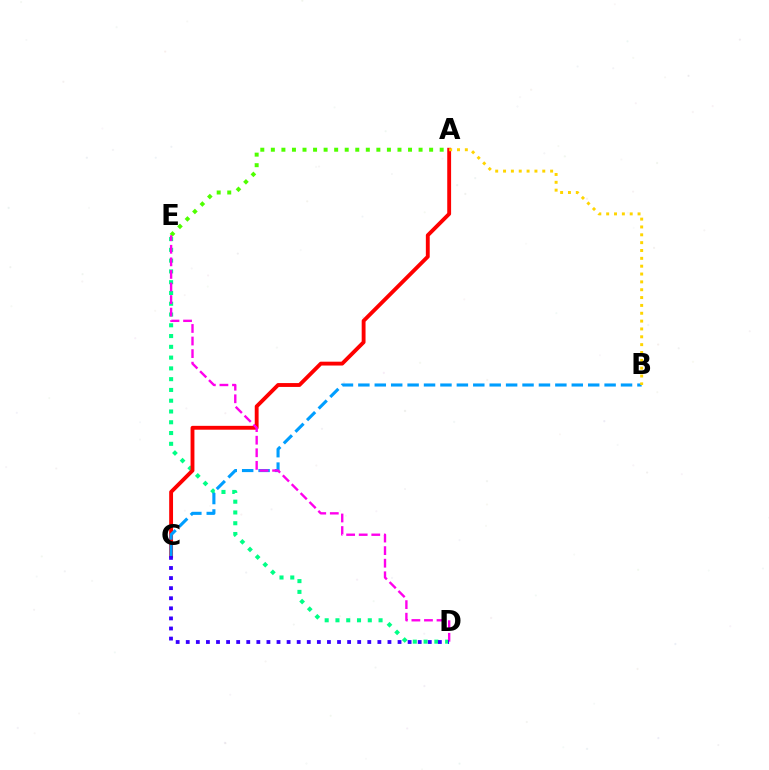{('D', 'E'): [{'color': '#00ff86', 'line_style': 'dotted', 'thickness': 2.93}, {'color': '#ff00ed', 'line_style': 'dashed', 'thickness': 1.71}], ('A', 'C'): [{'color': '#ff0000', 'line_style': 'solid', 'thickness': 2.78}], ('B', 'C'): [{'color': '#009eff', 'line_style': 'dashed', 'thickness': 2.23}], ('A', 'B'): [{'color': '#ffd500', 'line_style': 'dotted', 'thickness': 2.13}], ('A', 'E'): [{'color': '#4fff00', 'line_style': 'dotted', 'thickness': 2.87}], ('C', 'D'): [{'color': '#3700ff', 'line_style': 'dotted', 'thickness': 2.74}]}